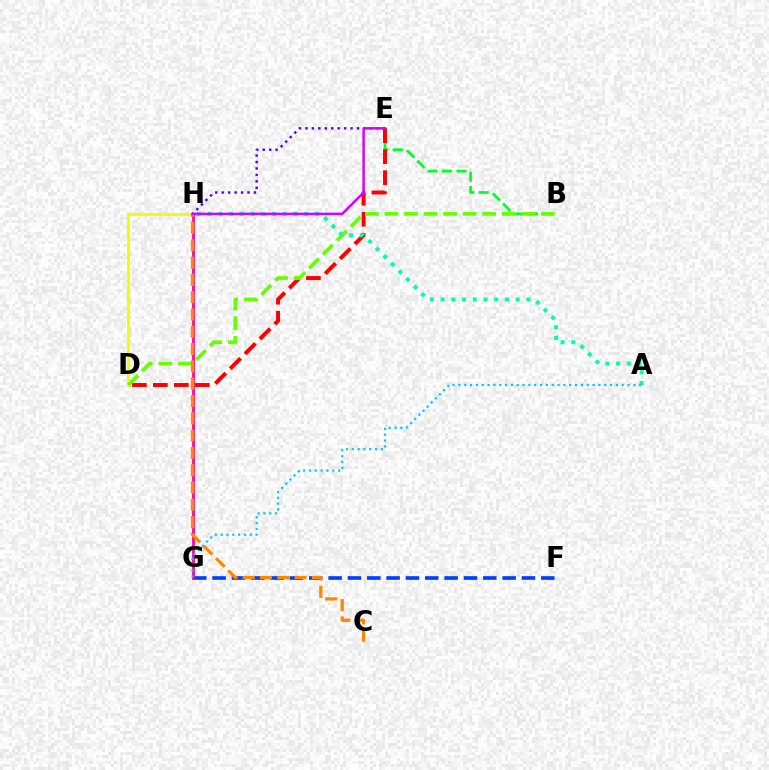{('D', 'H'): [{'color': '#eeff00', 'line_style': 'solid', 'thickness': 2.16}], ('F', 'G'): [{'color': '#003fff', 'line_style': 'dashed', 'thickness': 2.63}], ('B', 'E'): [{'color': '#00ff27', 'line_style': 'dashed', 'thickness': 1.97}], ('D', 'E'): [{'color': '#ff0000', 'line_style': 'dashed', 'thickness': 2.85}], ('E', 'H'): [{'color': '#4f00ff', 'line_style': 'dotted', 'thickness': 1.75}, {'color': '#d600ff', 'line_style': 'solid', 'thickness': 1.76}], ('B', 'D'): [{'color': '#66ff00', 'line_style': 'dashed', 'thickness': 2.66}], ('G', 'H'): [{'color': '#ff00a0', 'line_style': 'solid', 'thickness': 1.98}], ('A', 'H'): [{'color': '#00ffaf', 'line_style': 'dotted', 'thickness': 2.92}], ('A', 'G'): [{'color': '#00c7ff', 'line_style': 'dotted', 'thickness': 1.58}], ('C', 'H'): [{'color': '#ff8800', 'line_style': 'dashed', 'thickness': 2.35}]}